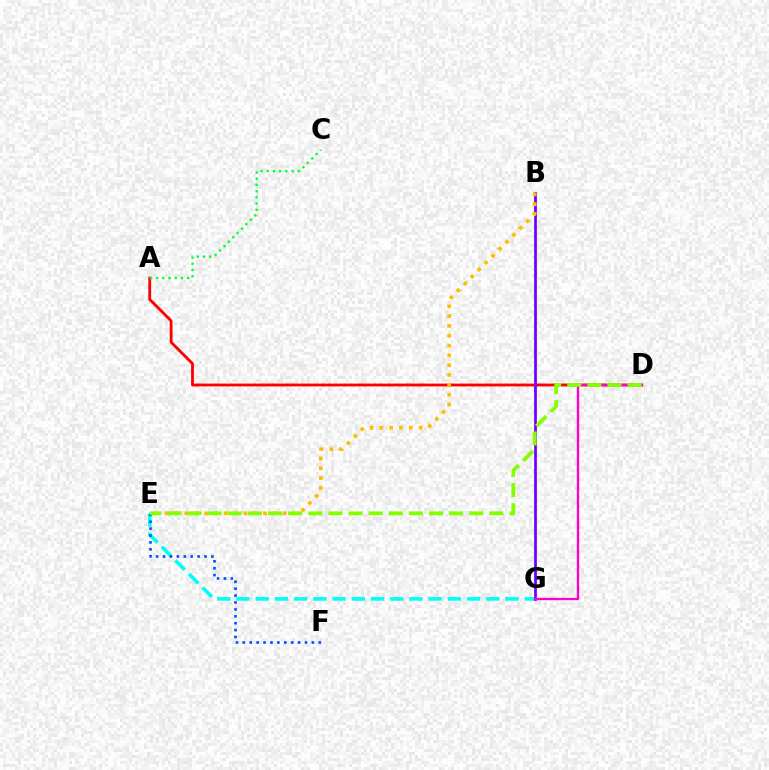{('E', 'G'): [{'color': '#00fff6', 'line_style': 'dashed', 'thickness': 2.61}], ('E', 'F'): [{'color': '#004bff', 'line_style': 'dotted', 'thickness': 1.88}], ('A', 'D'): [{'color': '#ff0000', 'line_style': 'solid', 'thickness': 2.03}], ('B', 'G'): [{'color': '#7200ff', 'line_style': 'solid', 'thickness': 1.98}], ('B', 'E'): [{'color': '#ffbd00', 'line_style': 'dotted', 'thickness': 2.67}], ('D', 'G'): [{'color': '#ff00cf', 'line_style': 'solid', 'thickness': 1.69}], ('A', 'C'): [{'color': '#00ff39', 'line_style': 'dotted', 'thickness': 1.69}], ('D', 'E'): [{'color': '#84ff00', 'line_style': 'dashed', 'thickness': 2.73}]}